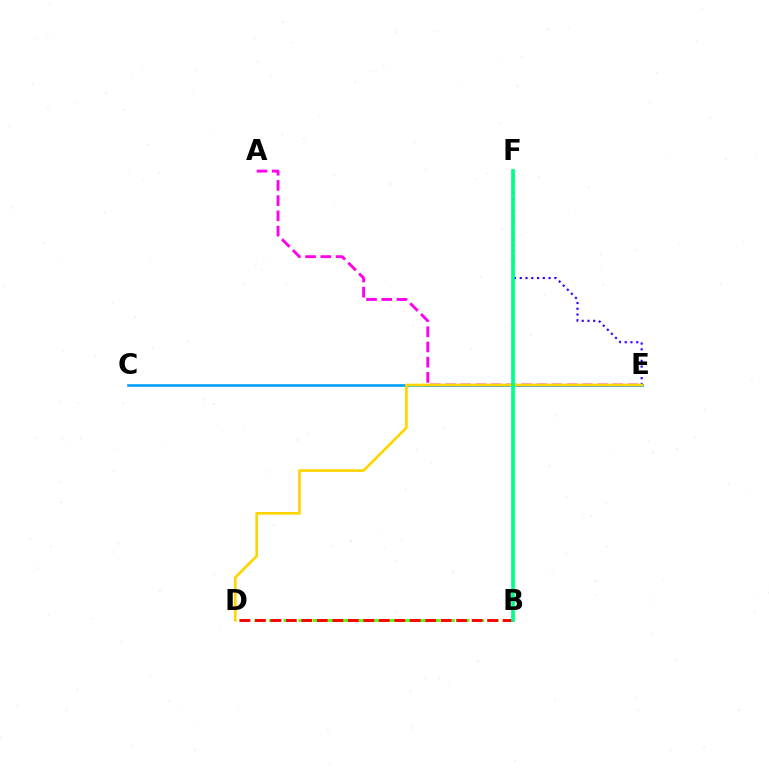{('A', 'E'): [{'color': '#ff00ed', 'line_style': 'dashed', 'thickness': 2.07}], ('B', 'D'): [{'color': '#4fff00', 'line_style': 'dashed', 'thickness': 1.99}, {'color': '#ff0000', 'line_style': 'dashed', 'thickness': 2.1}], ('C', 'E'): [{'color': '#009eff', 'line_style': 'solid', 'thickness': 1.86}], ('E', 'F'): [{'color': '#3700ff', 'line_style': 'dotted', 'thickness': 1.57}], ('D', 'E'): [{'color': '#ffd500', 'line_style': 'solid', 'thickness': 1.94}], ('B', 'F'): [{'color': '#00ff86', 'line_style': 'solid', 'thickness': 2.67}]}